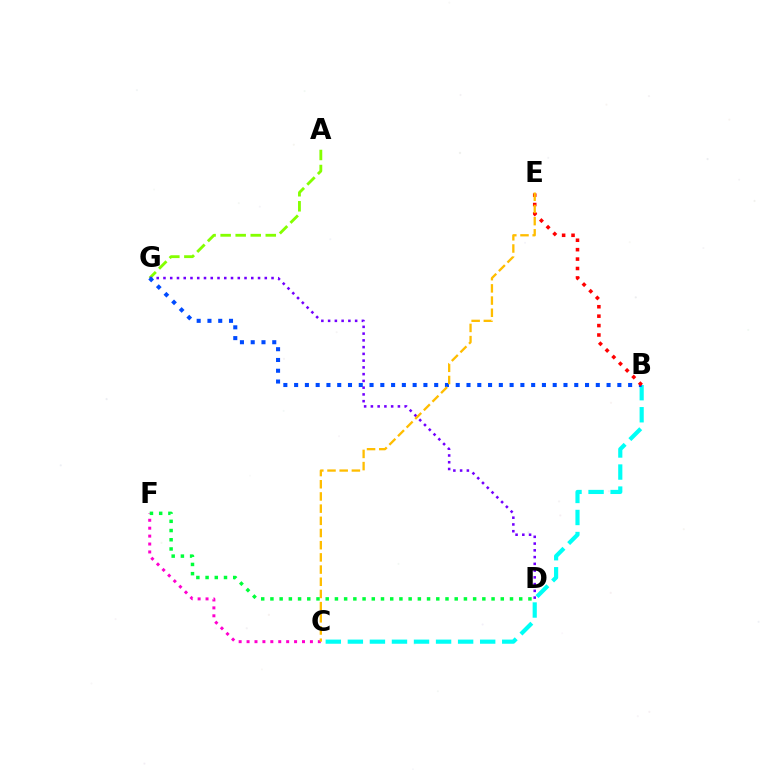{('B', 'C'): [{'color': '#00fff6', 'line_style': 'dashed', 'thickness': 3.0}], ('A', 'G'): [{'color': '#84ff00', 'line_style': 'dashed', 'thickness': 2.04}], ('D', 'G'): [{'color': '#7200ff', 'line_style': 'dotted', 'thickness': 1.84}], ('B', 'G'): [{'color': '#004bff', 'line_style': 'dotted', 'thickness': 2.93}], ('C', 'F'): [{'color': '#ff00cf', 'line_style': 'dotted', 'thickness': 2.15}], ('B', 'E'): [{'color': '#ff0000', 'line_style': 'dotted', 'thickness': 2.56}], ('C', 'E'): [{'color': '#ffbd00', 'line_style': 'dashed', 'thickness': 1.66}], ('D', 'F'): [{'color': '#00ff39', 'line_style': 'dotted', 'thickness': 2.5}]}